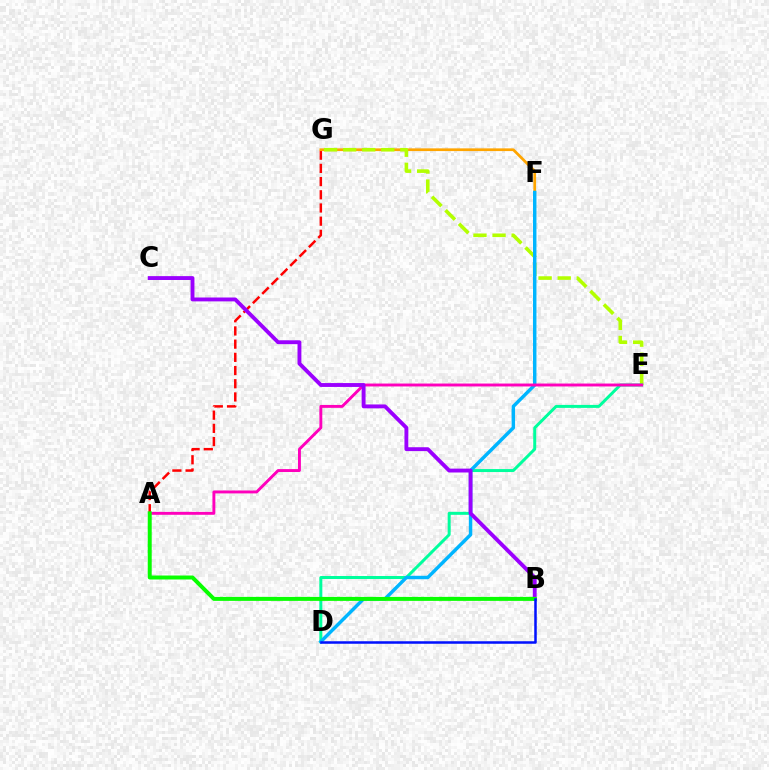{('A', 'G'): [{'color': '#ff0000', 'line_style': 'dashed', 'thickness': 1.79}], ('F', 'G'): [{'color': '#ffa500', 'line_style': 'solid', 'thickness': 1.96}], ('E', 'G'): [{'color': '#b3ff00', 'line_style': 'dashed', 'thickness': 2.59}], ('D', 'E'): [{'color': '#00ff9d', 'line_style': 'solid', 'thickness': 2.15}], ('D', 'F'): [{'color': '#00b5ff', 'line_style': 'solid', 'thickness': 2.48}], ('A', 'E'): [{'color': '#ff00bd', 'line_style': 'solid', 'thickness': 2.1}], ('B', 'C'): [{'color': '#9b00ff', 'line_style': 'solid', 'thickness': 2.79}], ('A', 'B'): [{'color': '#08ff00', 'line_style': 'solid', 'thickness': 2.86}], ('B', 'D'): [{'color': '#0010ff', 'line_style': 'solid', 'thickness': 1.81}]}